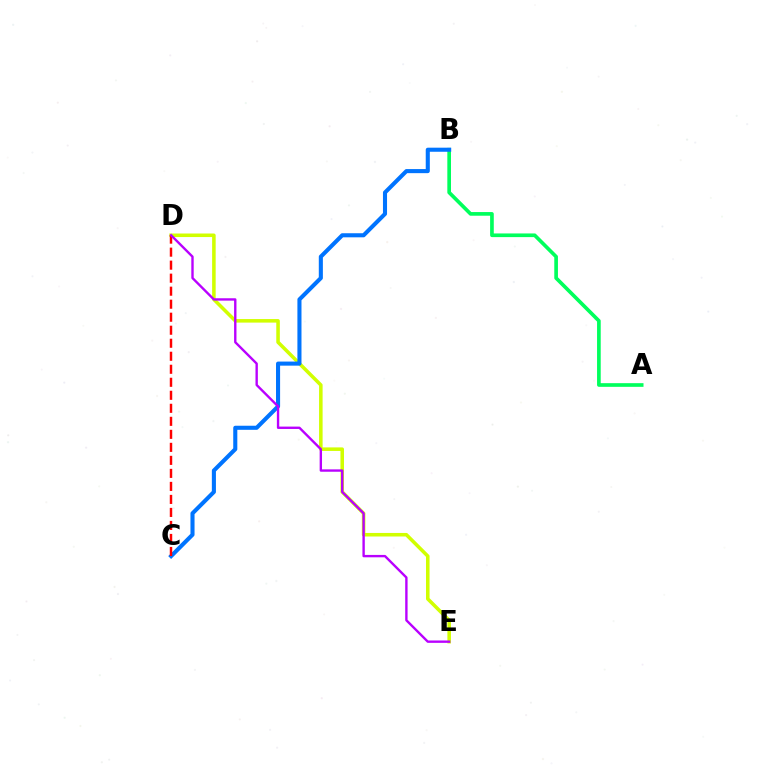{('D', 'E'): [{'color': '#d1ff00', 'line_style': 'solid', 'thickness': 2.55}, {'color': '#b900ff', 'line_style': 'solid', 'thickness': 1.71}], ('A', 'B'): [{'color': '#00ff5c', 'line_style': 'solid', 'thickness': 2.64}], ('B', 'C'): [{'color': '#0074ff', 'line_style': 'solid', 'thickness': 2.94}], ('C', 'D'): [{'color': '#ff0000', 'line_style': 'dashed', 'thickness': 1.77}]}